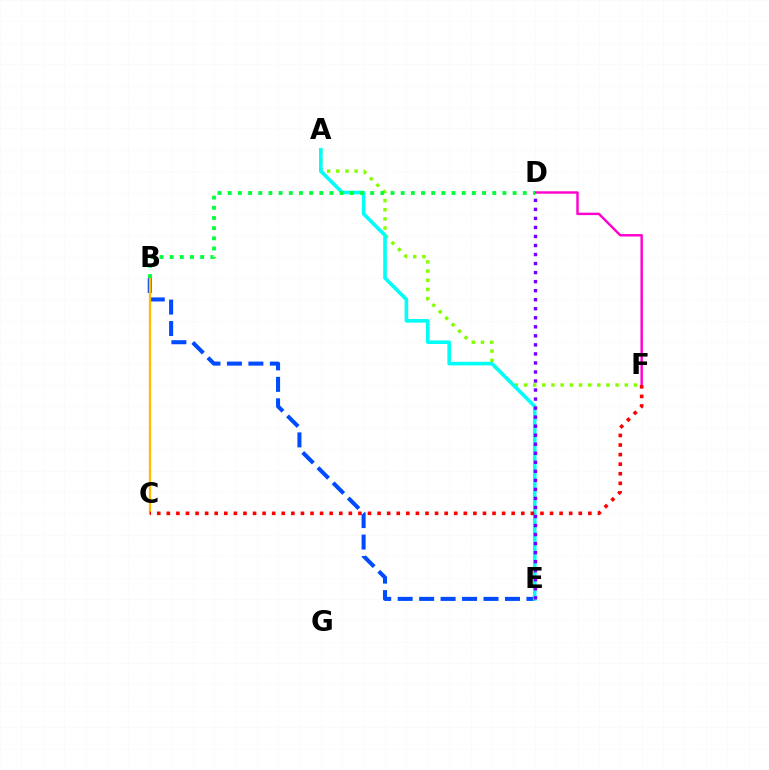{('D', 'F'): [{'color': '#ff00cf', 'line_style': 'solid', 'thickness': 1.76}], ('B', 'E'): [{'color': '#004bff', 'line_style': 'dashed', 'thickness': 2.92}], ('A', 'F'): [{'color': '#84ff00', 'line_style': 'dotted', 'thickness': 2.49}], ('B', 'C'): [{'color': '#ffbd00', 'line_style': 'solid', 'thickness': 1.67}], ('A', 'E'): [{'color': '#00fff6', 'line_style': 'solid', 'thickness': 2.6}], ('C', 'F'): [{'color': '#ff0000', 'line_style': 'dotted', 'thickness': 2.6}], ('B', 'D'): [{'color': '#00ff39', 'line_style': 'dotted', 'thickness': 2.76}], ('D', 'E'): [{'color': '#7200ff', 'line_style': 'dotted', 'thickness': 2.45}]}